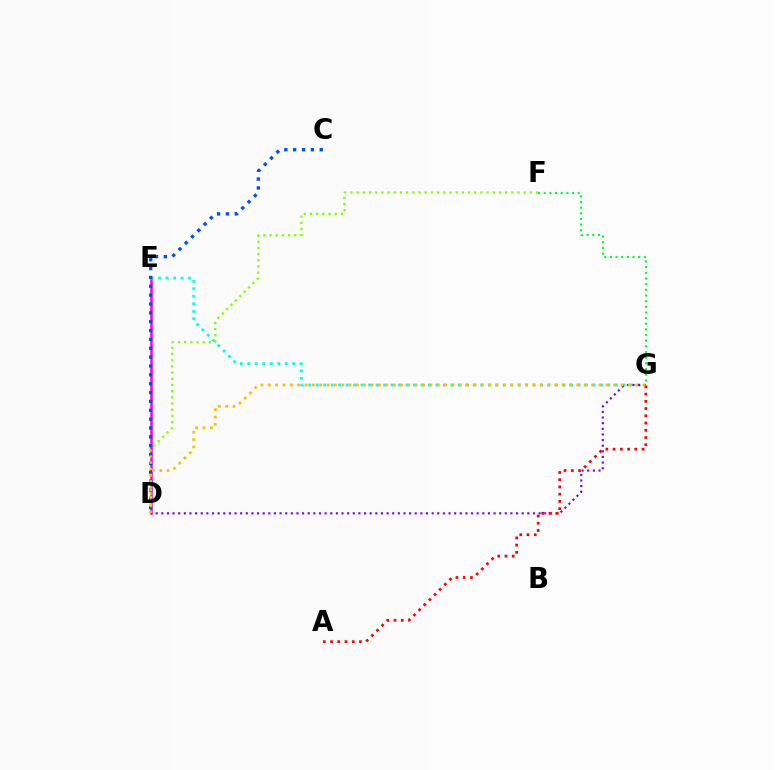{('D', 'E'): [{'color': '#ff00cf', 'line_style': 'solid', 'thickness': 1.81}], ('E', 'G'): [{'color': '#00fff6', 'line_style': 'dotted', 'thickness': 2.03}], ('C', 'D'): [{'color': '#004bff', 'line_style': 'dotted', 'thickness': 2.41}], ('D', 'F'): [{'color': '#84ff00', 'line_style': 'dotted', 'thickness': 1.68}], ('D', 'G'): [{'color': '#7200ff', 'line_style': 'dotted', 'thickness': 1.53}, {'color': '#ffbd00', 'line_style': 'dotted', 'thickness': 2.0}], ('A', 'G'): [{'color': '#ff0000', 'line_style': 'dotted', 'thickness': 1.96}], ('F', 'G'): [{'color': '#00ff39', 'line_style': 'dotted', 'thickness': 1.54}]}